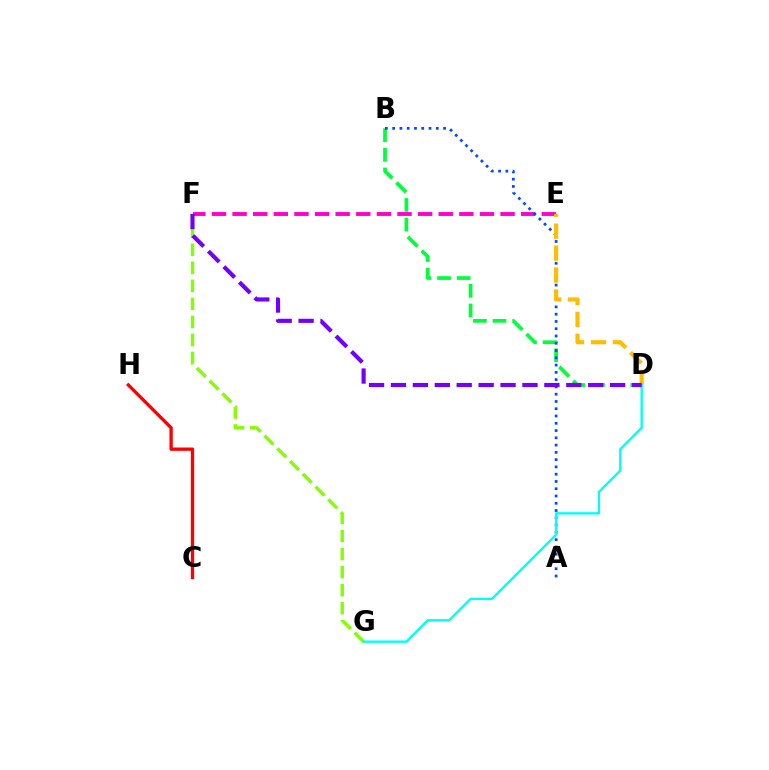{('B', 'D'): [{'color': '#00ff39', 'line_style': 'dashed', 'thickness': 2.67}], ('F', 'G'): [{'color': '#84ff00', 'line_style': 'dashed', 'thickness': 2.45}], ('E', 'F'): [{'color': '#ff00cf', 'line_style': 'dashed', 'thickness': 2.8}], ('A', 'B'): [{'color': '#004bff', 'line_style': 'dotted', 'thickness': 1.98}], ('C', 'H'): [{'color': '#ff0000', 'line_style': 'solid', 'thickness': 2.4}], ('D', 'E'): [{'color': '#ffbd00', 'line_style': 'dashed', 'thickness': 2.98}], ('D', 'G'): [{'color': '#00fff6', 'line_style': 'solid', 'thickness': 1.7}], ('D', 'F'): [{'color': '#7200ff', 'line_style': 'dashed', 'thickness': 2.98}]}